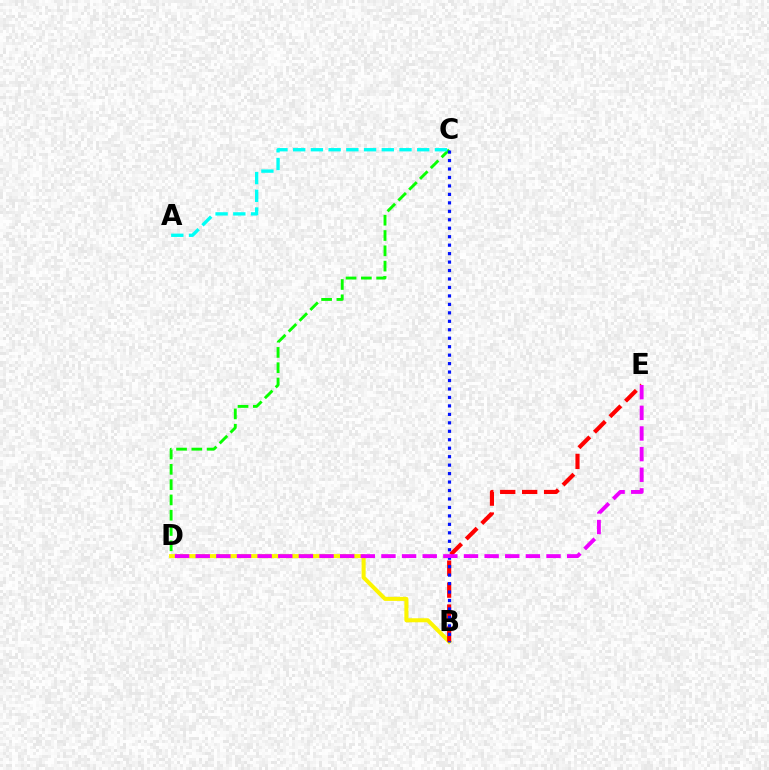{('C', 'D'): [{'color': '#08ff00', 'line_style': 'dashed', 'thickness': 2.08}], ('B', 'D'): [{'color': '#fcf500', 'line_style': 'solid', 'thickness': 2.91}], ('B', 'E'): [{'color': '#ff0000', 'line_style': 'dashed', 'thickness': 2.98}], ('B', 'C'): [{'color': '#0010ff', 'line_style': 'dotted', 'thickness': 2.3}], ('D', 'E'): [{'color': '#ee00ff', 'line_style': 'dashed', 'thickness': 2.8}], ('A', 'C'): [{'color': '#00fff6', 'line_style': 'dashed', 'thickness': 2.41}]}